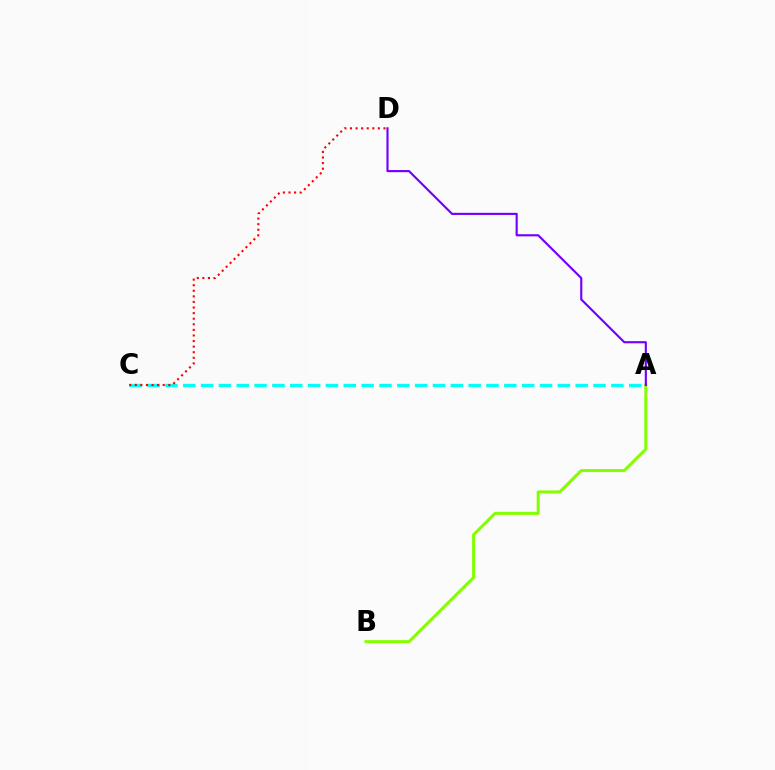{('A', 'B'): [{'color': '#84ff00', 'line_style': 'solid', 'thickness': 2.19}], ('A', 'C'): [{'color': '#00fff6', 'line_style': 'dashed', 'thickness': 2.42}], ('C', 'D'): [{'color': '#ff0000', 'line_style': 'dotted', 'thickness': 1.52}], ('A', 'D'): [{'color': '#7200ff', 'line_style': 'solid', 'thickness': 1.54}]}